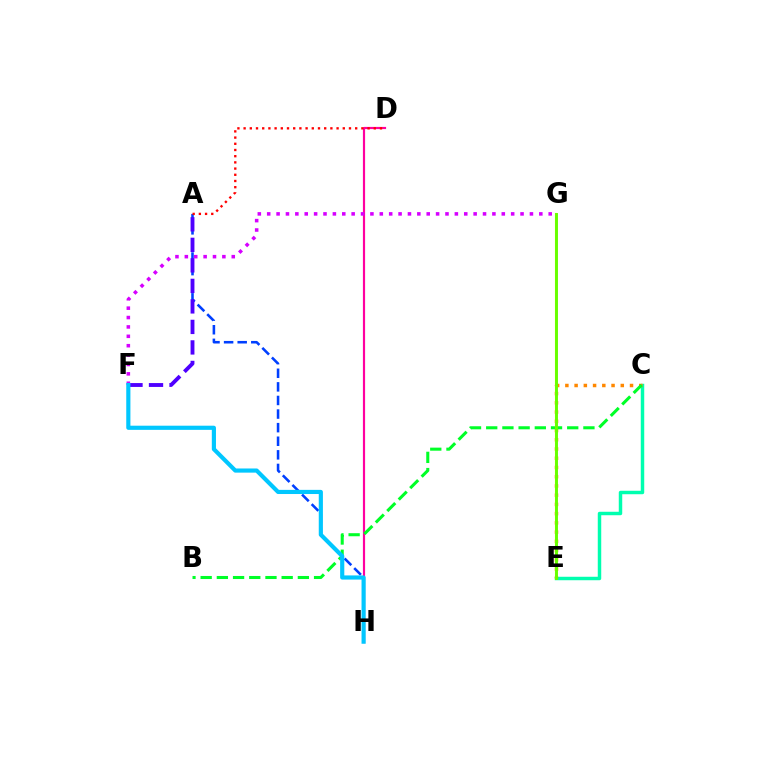{('C', 'E'): [{'color': '#00ffaf', 'line_style': 'solid', 'thickness': 2.49}, {'color': '#ff8800', 'line_style': 'dotted', 'thickness': 2.51}], ('A', 'H'): [{'color': '#003fff', 'line_style': 'dashed', 'thickness': 1.85}], ('A', 'F'): [{'color': '#4f00ff', 'line_style': 'dashed', 'thickness': 2.79}], ('D', 'H'): [{'color': '#ff00a0', 'line_style': 'solid', 'thickness': 1.57}], ('A', 'D'): [{'color': '#ff0000', 'line_style': 'dotted', 'thickness': 1.68}], ('B', 'C'): [{'color': '#00ff27', 'line_style': 'dashed', 'thickness': 2.2}], ('F', 'G'): [{'color': '#d600ff', 'line_style': 'dotted', 'thickness': 2.55}], ('E', 'G'): [{'color': '#eeff00', 'line_style': 'solid', 'thickness': 1.53}, {'color': '#66ff00', 'line_style': 'solid', 'thickness': 2.1}], ('F', 'H'): [{'color': '#00c7ff', 'line_style': 'solid', 'thickness': 2.99}]}